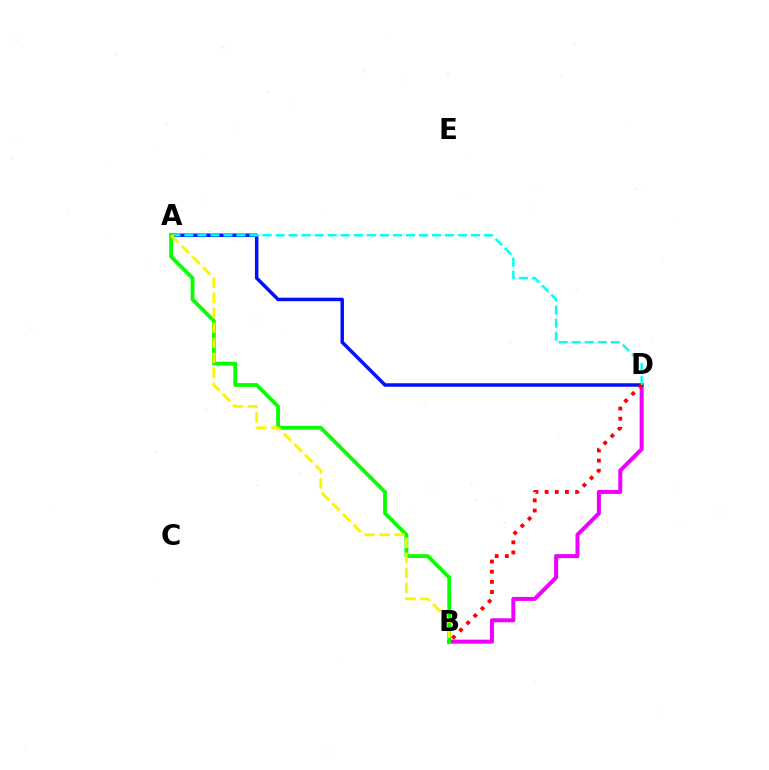{('B', 'D'): [{'color': '#ee00ff', 'line_style': 'solid', 'thickness': 2.88}, {'color': '#ff0000', 'line_style': 'dotted', 'thickness': 2.76}], ('A', 'D'): [{'color': '#0010ff', 'line_style': 'solid', 'thickness': 2.51}, {'color': '#00fff6', 'line_style': 'dashed', 'thickness': 1.77}], ('A', 'B'): [{'color': '#08ff00', 'line_style': 'solid', 'thickness': 2.73}, {'color': '#fcf500', 'line_style': 'dashed', 'thickness': 2.04}]}